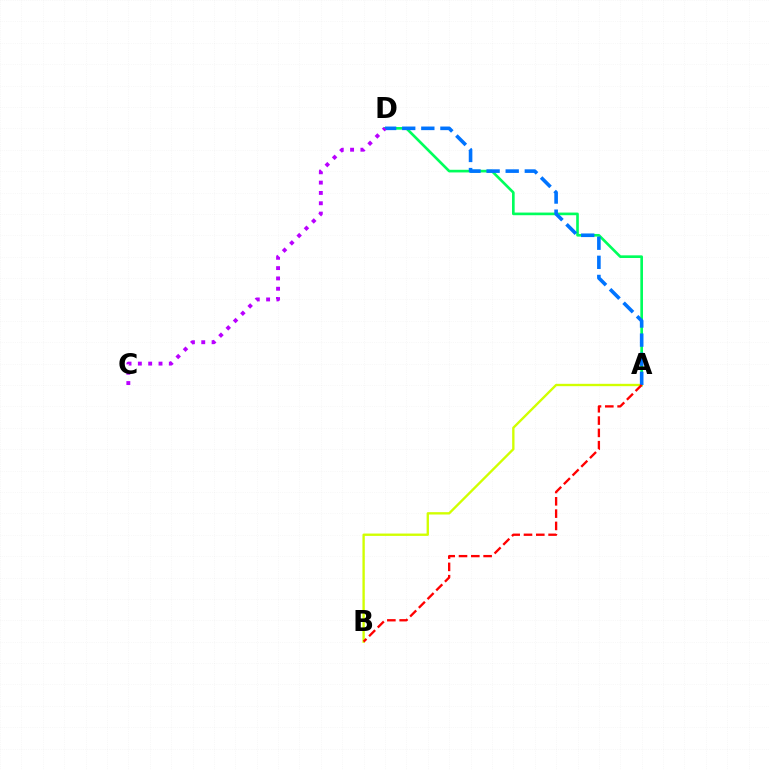{('A', 'D'): [{'color': '#00ff5c', 'line_style': 'solid', 'thickness': 1.91}, {'color': '#0074ff', 'line_style': 'dashed', 'thickness': 2.6}], ('A', 'B'): [{'color': '#d1ff00', 'line_style': 'solid', 'thickness': 1.7}, {'color': '#ff0000', 'line_style': 'dashed', 'thickness': 1.67}], ('C', 'D'): [{'color': '#b900ff', 'line_style': 'dotted', 'thickness': 2.8}]}